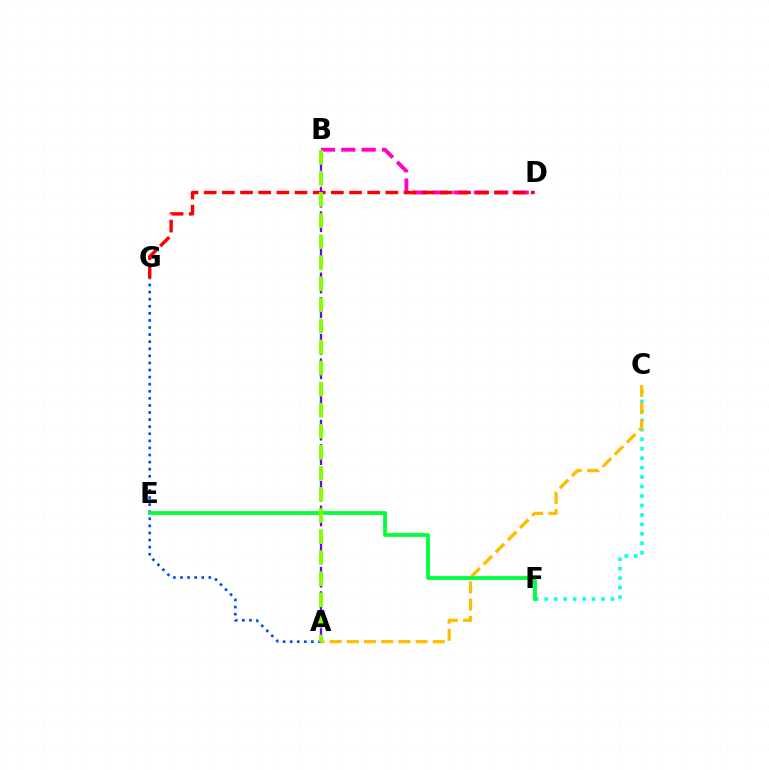{('C', 'F'): [{'color': '#00fff6', 'line_style': 'dotted', 'thickness': 2.57}], ('B', 'D'): [{'color': '#ff00cf', 'line_style': 'dashed', 'thickness': 2.77}], ('A', 'G'): [{'color': '#004bff', 'line_style': 'dotted', 'thickness': 1.92}], ('A', 'C'): [{'color': '#ffbd00', 'line_style': 'dashed', 'thickness': 2.34}], ('E', 'F'): [{'color': '#00ff39', 'line_style': 'solid', 'thickness': 2.71}], ('D', 'G'): [{'color': '#ff0000', 'line_style': 'dashed', 'thickness': 2.47}], ('A', 'B'): [{'color': '#7200ff', 'line_style': 'dashed', 'thickness': 1.67}, {'color': '#84ff00', 'line_style': 'dashed', 'thickness': 2.86}]}